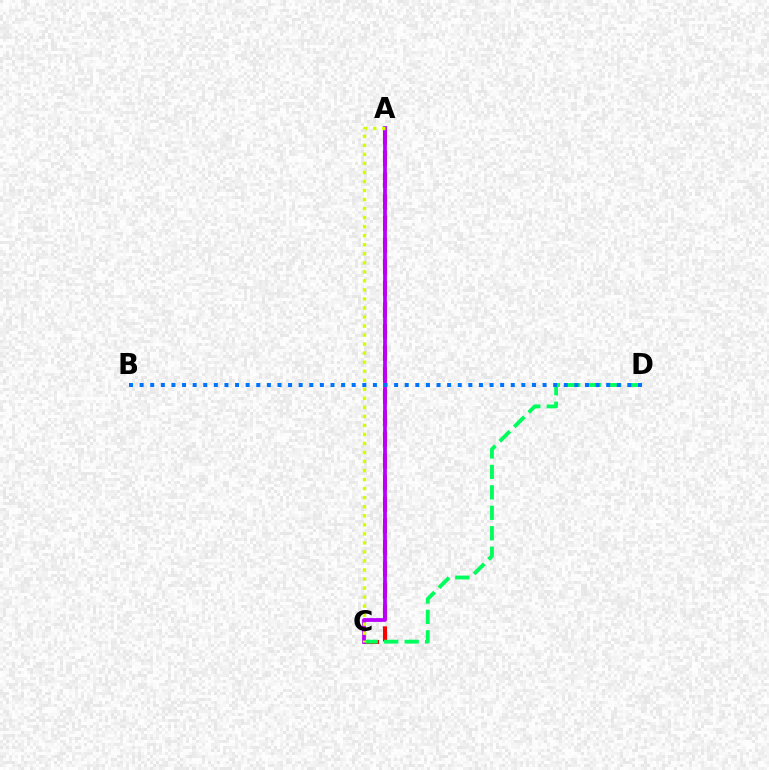{('A', 'C'): [{'color': '#ff0000', 'line_style': 'dashed', 'thickness': 2.93}, {'color': '#b900ff', 'line_style': 'solid', 'thickness': 2.71}, {'color': '#d1ff00', 'line_style': 'dotted', 'thickness': 2.45}], ('C', 'D'): [{'color': '#00ff5c', 'line_style': 'dashed', 'thickness': 2.78}], ('B', 'D'): [{'color': '#0074ff', 'line_style': 'dotted', 'thickness': 2.88}]}